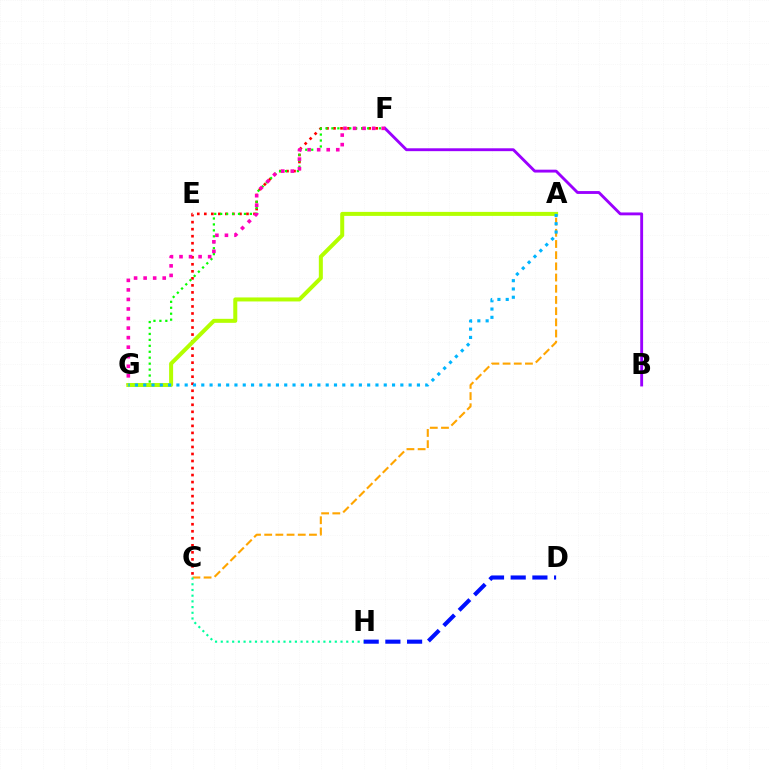{('A', 'C'): [{'color': '#ffa500', 'line_style': 'dashed', 'thickness': 1.52}], ('D', 'H'): [{'color': '#0010ff', 'line_style': 'dashed', 'thickness': 2.95}], ('C', 'F'): [{'color': '#ff0000', 'line_style': 'dotted', 'thickness': 1.91}], ('C', 'H'): [{'color': '#00ff9d', 'line_style': 'dotted', 'thickness': 1.55}], ('F', 'G'): [{'color': '#08ff00', 'line_style': 'dotted', 'thickness': 1.62}, {'color': '#ff00bd', 'line_style': 'dotted', 'thickness': 2.59}], ('B', 'F'): [{'color': '#9b00ff', 'line_style': 'solid', 'thickness': 2.07}], ('A', 'G'): [{'color': '#b3ff00', 'line_style': 'solid', 'thickness': 2.89}, {'color': '#00b5ff', 'line_style': 'dotted', 'thickness': 2.25}]}